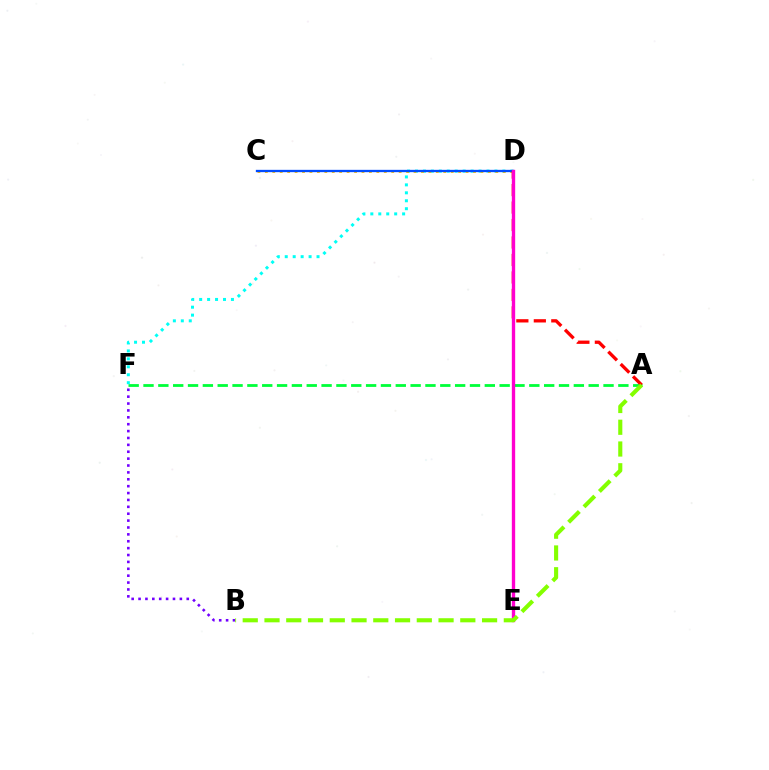{('A', 'F'): [{'color': '#00ff39', 'line_style': 'dashed', 'thickness': 2.02}], ('D', 'F'): [{'color': '#00fff6', 'line_style': 'dotted', 'thickness': 2.16}], ('C', 'D'): [{'color': '#ffbd00', 'line_style': 'dotted', 'thickness': 2.02}, {'color': '#004bff', 'line_style': 'solid', 'thickness': 1.67}], ('A', 'D'): [{'color': '#ff0000', 'line_style': 'dashed', 'thickness': 2.37}], ('D', 'E'): [{'color': '#ff00cf', 'line_style': 'solid', 'thickness': 2.41}], ('B', 'F'): [{'color': '#7200ff', 'line_style': 'dotted', 'thickness': 1.87}], ('A', 'B'): [{'color': '#84ff00', 'line_style': 'dashed', 'thickness': 2.96}]}